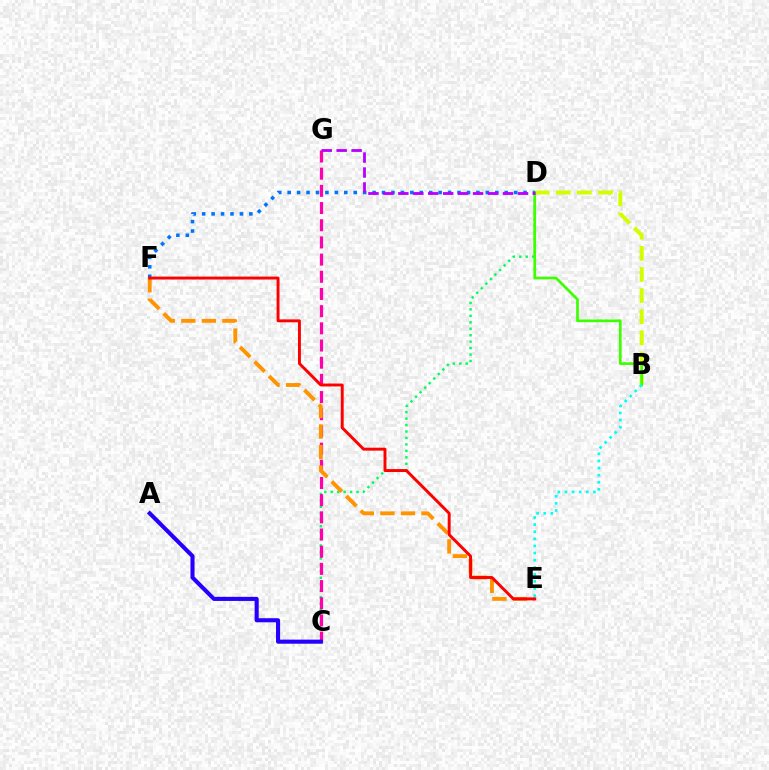{('C', 'D'): [{'color': '#00ff5c', 'line_style': 'dotted', 'thickness': 1.75}], ('C', 'G'): [{'color': '#ff00ac', 'line_style': 'dashed', 'thickness': 2.33}], ('B', 'D'): [{'color': '#d1ff00', 'line_style': 'dashed', 'thickness': 2.87}, {'color': '#3dff00', 'line_style': 'solid', 'thickness': 1.95}], ('D', 'F'): [{'color': '#0074ff', 'line_style': 'dotted', 'thickness': 2.56}], ('A', 'C'): [{'color': '#2500ff', 'line_style': 'solid', 'thickness': 2.94}], ('E', 'F'): [{'color': '#ff9400', 'line_style': 'dashed', 'thickness': 2.79}, {'color': '#ff0000', 'line_style': 'solid', 'thickness': 2.11}], ('B', 'E'): [{'color': '#00fff6', 'line_style': 'dotted', 'thickness': 1.93}], ('D', 'G'): [{'color': '#b900ff', 'line_style': 'dashed', 'thickness': 2.03}]}